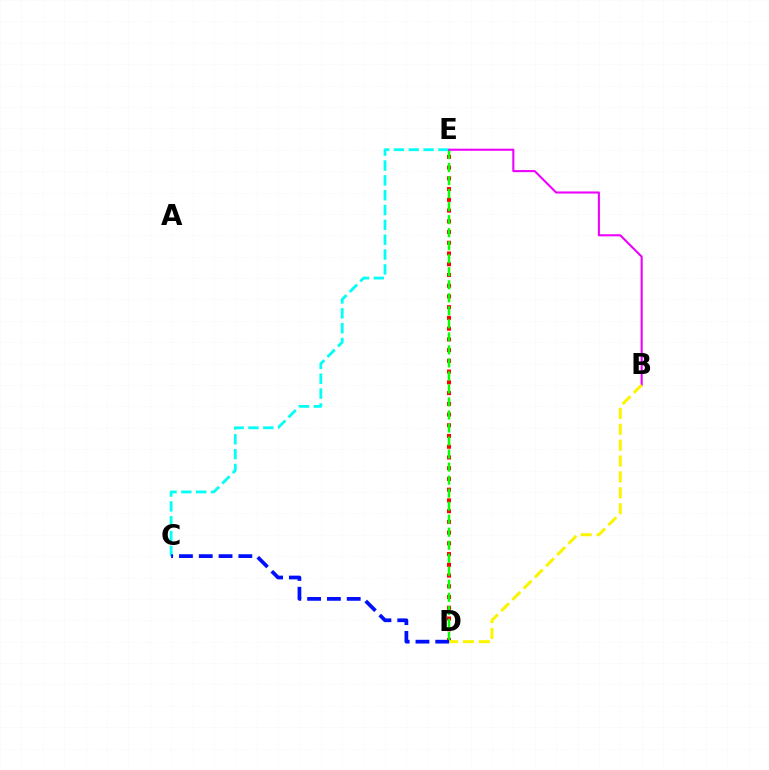{('C', 'E'): [{'color': '#00fff6', 'line_style': 'dashed', 'thickness': 2.02}], ('D', 'E'): [{'color': '#ff0000', 'line_style': 'dotted', 'thickness': 2.92}, {'color': '#08ff00', 'line_style': 'dashed', 'thickness': 1.77}], ('C', 'D'): [{'color': '#0010ff', 'line_style': 'dashed', 'thickness': 2.69}], ('B', 'E'): [{'color': '#ee00ff', 'line_style': 'solid', 'thickness': 1.5}], ('B', 'D'): [{'color': '#fcf500', 'line_style': 'dashed', 'thickness': 2.16}]}